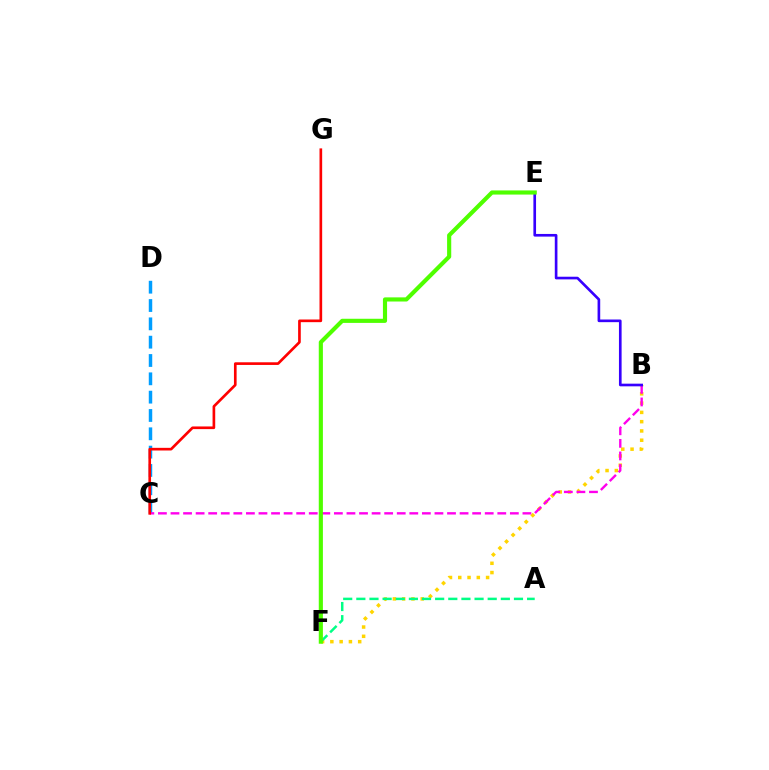{('B', 'F'): [{'color': '#ffd500', 'line_style': 'dotted', 'thickness': 2.52}], ('C', 'D'): [{'color': '#009eff', 'line_style': 'dashed', 'thickness': 2.49}], ('A', 'F'): [{'color': '#00ff86', 'line_style': 'dashed', 'thickness': 1.78}], ('B', 'C'): [{'color': '#ff00ed', 'line_style': 'dashed', 'thickness': 1.71}], ('C', 'G'): [{'color': '#ff0000', 'line_style': 'solid', 'thickness': 1.92}], ('B', 'E'): [{'color': '#3700ff', 'line_style': 'solid', 'thickness': 1.91}], ('E', 'F'): [{'color': '#4fff00', 'line_style': 'solid', 'thickness': 2.98}]}